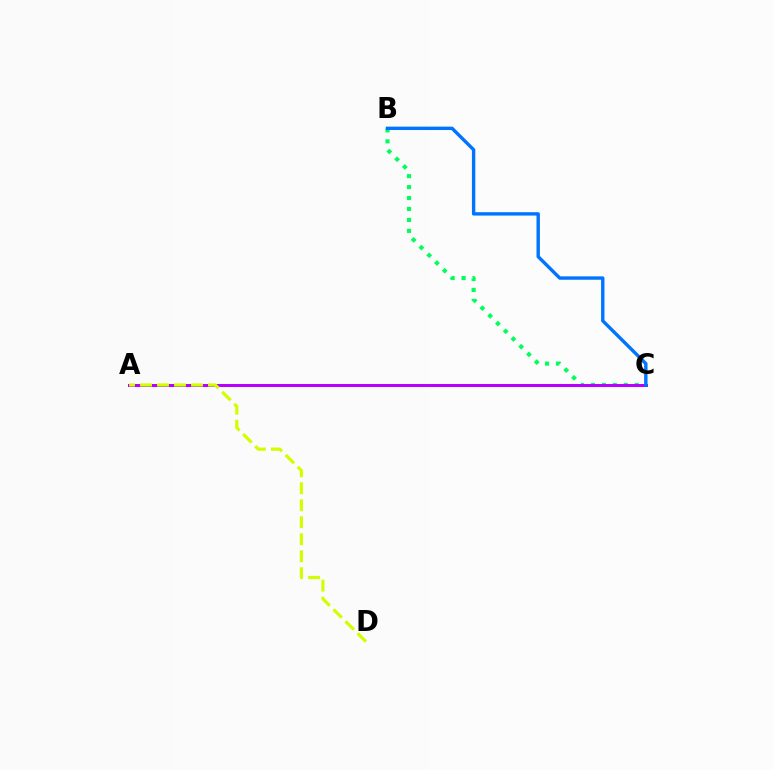{('A', 'C'): [{'color': '#ff0000', 'line_style': 'solid', 'thickness': 1.98}, {'color': '#b900ff', 'line_style': 'solid', 'thickness': 2.17}], ('B', 'C'): [{'color': '#00ff5c', 'line_style': 'dotted', 'thickness': 2.97}, {'color': '#0074ff', 'line_style': 'solid', 'thickness': 2.44}], ('A', 'D'): [{'color': '#d1ff00', 'line_style': 'dashed', 'thickness': 2.31}]}